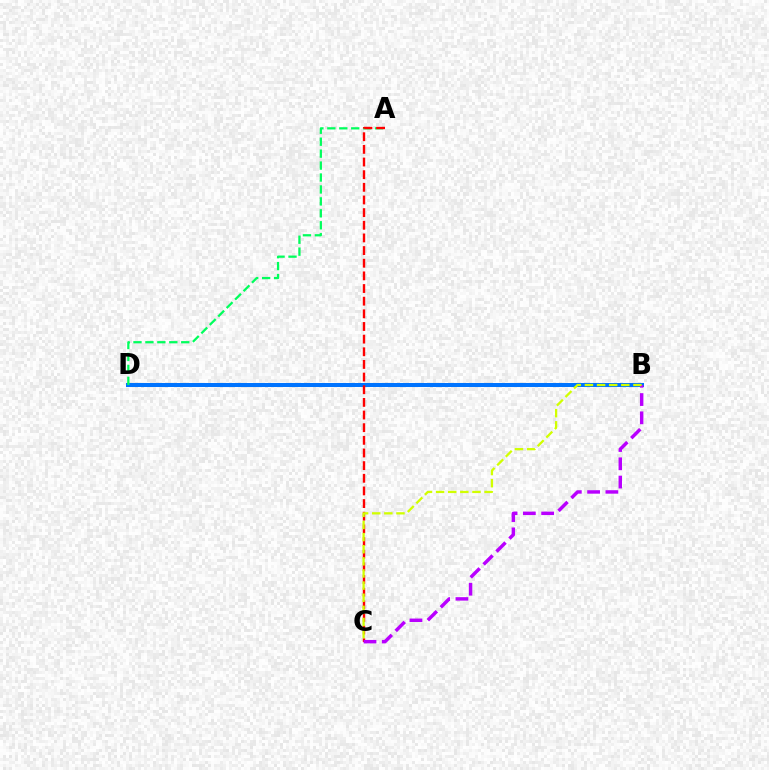{('B', 'D'): [{'color': '#0074ff', 'line_style': 'solid', 'thickness': 2.89}], ('A', 'D'): [{'color': '#00ff5c', 'line_style': 'dashed', 'thickness': 1.62}], ('A', 'C'): [{'color': '#ff0000', 'line_style': 'dashed', 'thickness': 1.72}], ('B', 'C'): [{'color': '#b900ff', 'line_style': 'dashed', 'thickness': 2.48}, {'color': '#d1ff00', 'line_style': 'dashed', 'thickness': 1.65}]}